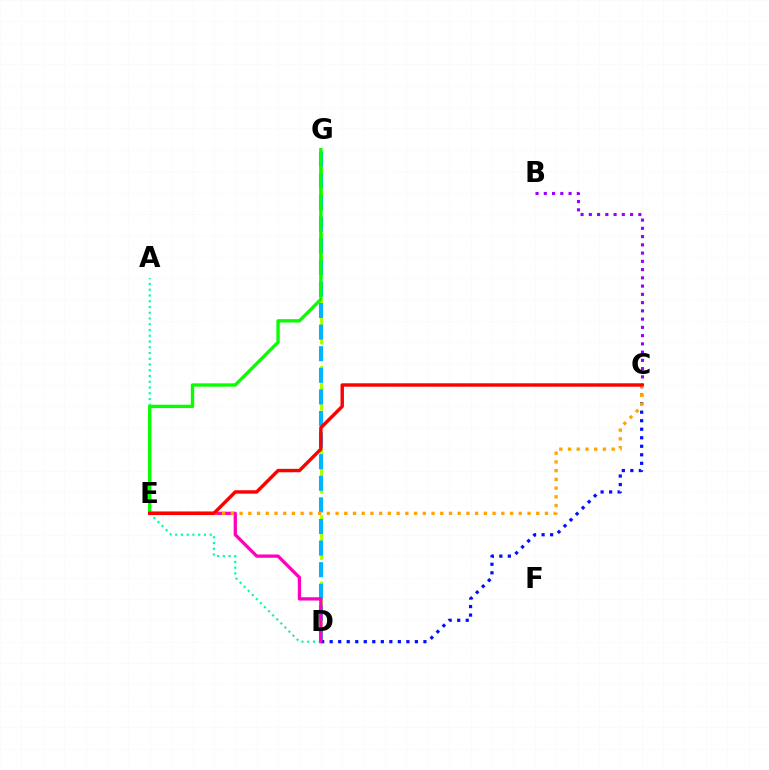{('D', 'G'): [{'color': '#b3ff00', 'line_style': 'dashed', 'thickness': 2.25}, {'color': '#00b5ff', 'line_style': 'dashed', 'thickness': 2.93}], ('A', 'D'): [{'color': '#00ff9d', 'line_style': 'dotted', 'thickness': 1.56}], ('C', 'D'): [{'color': '#0010ff', 'line_style': 'dotted', 'thickness': 2.32}], ('D', 'E'): [{'color': '#ff00bd', 'line_style': 'solid', 'thickness': 2.36}], ('E', 'G'): [{'color': '#08ff00', 'line_style': 'solid', 'thickness': 2.41}], ('C', 'E'): [{'color': '#ffa500', 'line_style': 'dotted', 'thickness': 2.37}, {'color': '#ff0000', 'line_style': 'solid', 'thickness': 2.46}], ('B', 'C'): [{'color': '#9b00ff', 'line_style': 'dotted', 'thickness': 2.24}]}